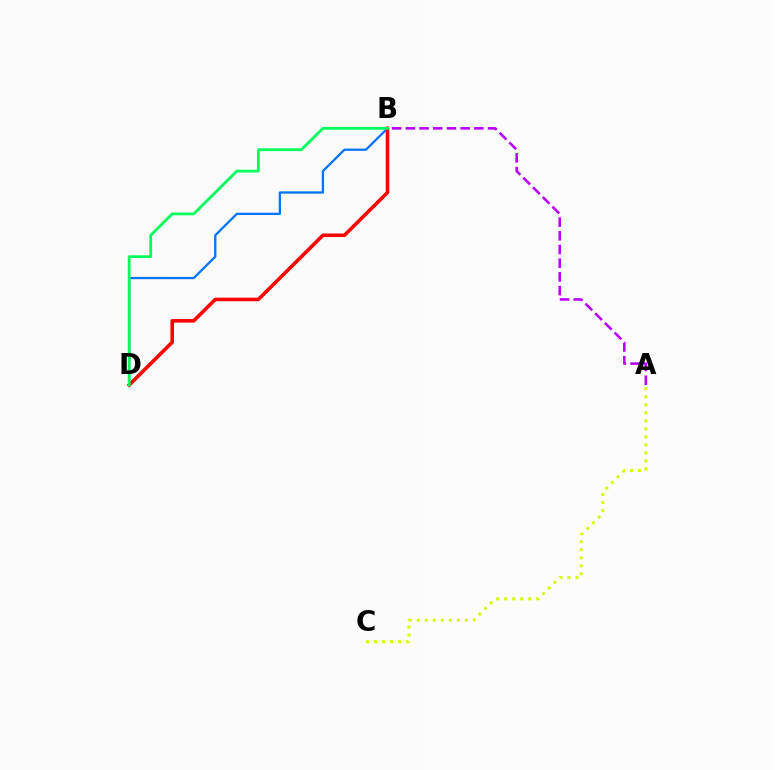{('B', 'D'): [{'color': '#0074ff', 'line_style': 'solid', 'thickness': 1.64}, {'color': '#ff0000', 'line_style': 'solid', 'thickness': 2.58}, {'color': '#00ff5c', 'line_style': 'solid', 'thickness': 2.02}], ('A', 'B'): [{'color': '#b900ff', 'line_style': 'dashed', 'thickness': 1.86}], ('A', 'C'): [{'color': '#d1ff00', 'line_style': 'dotted', 'thickness': 2.18}]}